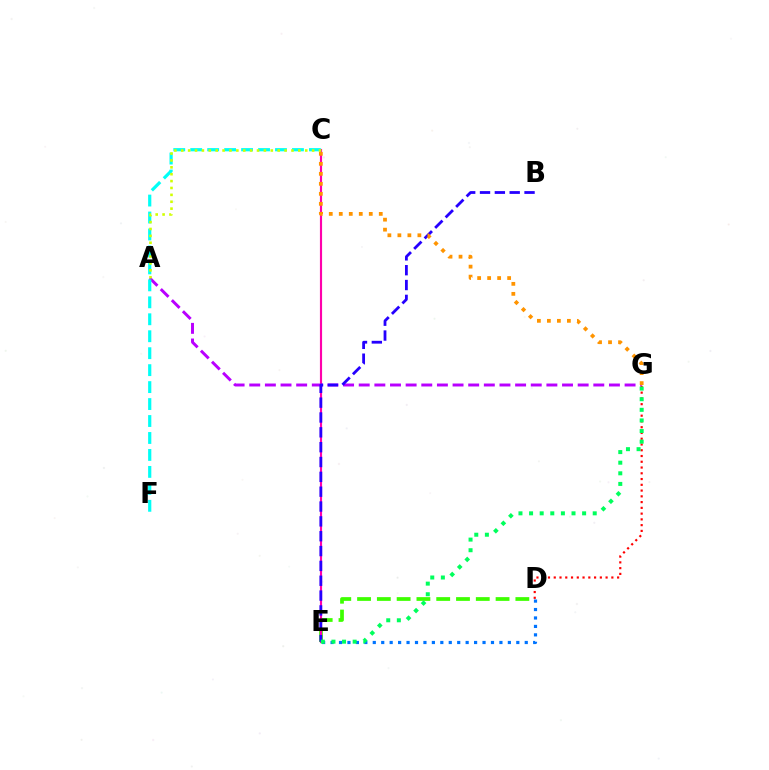{('D', 'E'): [{'color': '#3dff00', 'line_style': 'dashed', 'thickness': 2.69}, {'color': '#0074ff', 'line_style': 'dotted', 'thickness': 2.29}], ('C', 'E'): [{'color': '#ff00ac', 'line_style': 'solid', 'thickness': 1.55}], ('A', 'G'): [{'color': '#b900ff', 'line_style': 'dashed', 'thickness': 2.12}], ('D', 'G'): [{'color': '#ff0000', 'line_style': 'dotted', 'thickness': 1.57}], ('B', 'E'): [{'color': '#2500ff', 'line_style': 'dashed', 'thickness': 2.02}], ('C', 'F'): [{'color': '#00fff6', 'line_style': 'dashed', 'thickness': 2.3}], ('E', 'G'): [{'color': '#00ff5c', 'line_style': 'dotted', 'thickness': 2.88}], ('A', 'C'): [{'color': '#d1ff00', 'line_style': 'dotted', 'thickness': 1.87}], ('C', 'G'): [{'color': '#ff9400', 'line_style': 'dotted', 'thickness': 2.72}]}